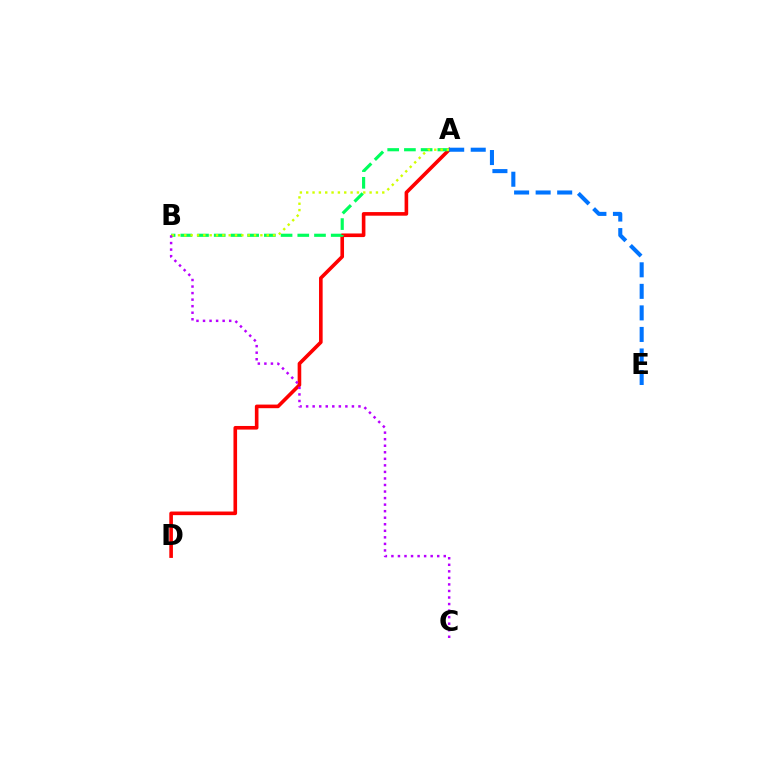{('A', 'D'): [{'color': '#ff0000', 'line_style': 'solid', 'thickness': 2.6}], ('A', 'B'): [{'color': '#00ff5c', 'line_style': 'dashed', 'thickness': 2.27}, {'color': '#d1ff00', 'line_style': 'dotted', 'thickness': 1.72}], ('B', 'C'): [{'color': '#b900ff', 'line_style': 'dotted', 'thickness': 1.78}], ('A', 'E'): [{'color': '#0074ff', 'line_style': 'dashed', 'thickness': 2.93}]}